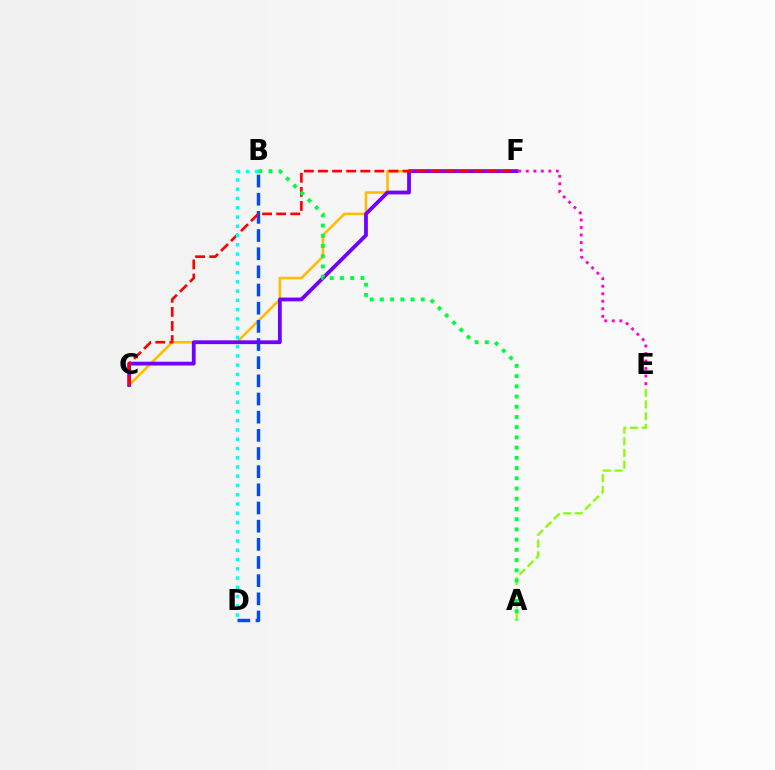{('C', 'F'): [{'color': '#ffbd00', 'line_style': 'solid', 'thickness': 1.88}, {'color': '#7200ff', 'line_style': 'solid', 'thickness': 2.72}, {'color': '#ff0000', 'line_style': 'dashed', 'thickness': 1.92}], ('B', 'D'): [{'color': '#004bff', 'line_style': 'dashed', 'thickness': 2.47}, {'color': '#00fff6', 'line_style': 'dotted', 'thickness': 2.52}], ('A', 'E'): [{'color': '#84ff00', 'line_style': 'dashed', 'thickness': 1.58}], ('A', 'B'): [{'color': '#00ff39', 'line_style': 'dotted', 'thickness': 2.78}], ('E', 'F'): [{'color': '#ff00cf', 'line_style': 'dotted', 'thickness': 2.04}]}